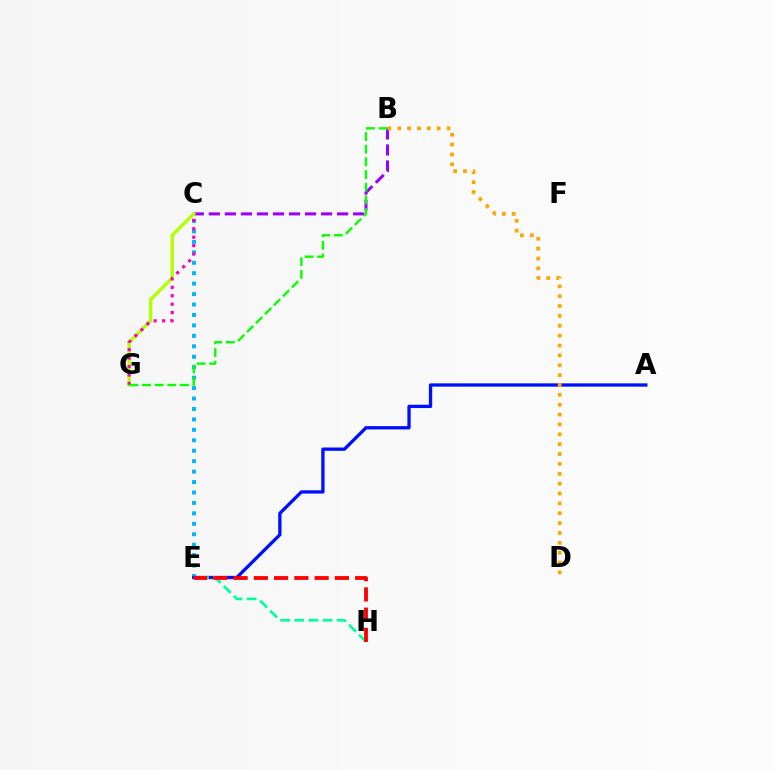{('C', 'E'): [{'color': '#00b5ff', 'line_style': 'dotted', 'thickness': 2.84}], ('A', 'E'): [{'color': '#0010ff', 'line_style': 'solid', 'thickness': 2.38}], ('B', 'C'): [{'color': '#9b00ff', 'line_style': 'dashed', 'thickness': 2.18}], ('C', 'G'): [{'color': '#b3ff00', 'line_style': 'solid', 'thickness': 2.42}, {'color': '#ff00bd', 'line_style': 'dotted', 'thickness': 2.29}], ('B', 'D'): [{'color': '#ffa500', 'line_style': 'dotted', 'thickness': 2.68}], ('E', 'H'): [{'color': '#00ff9d', 'line_style': 'dashed', 'thickness': 1.92}, {'color': '#ff0000', 'line_style': 'dashed', 'thickness': 2.75}], ('B', 'G'): [{'color': '#08ff00', 'line_style': 'dashed', 'thickness': 1.72}]}